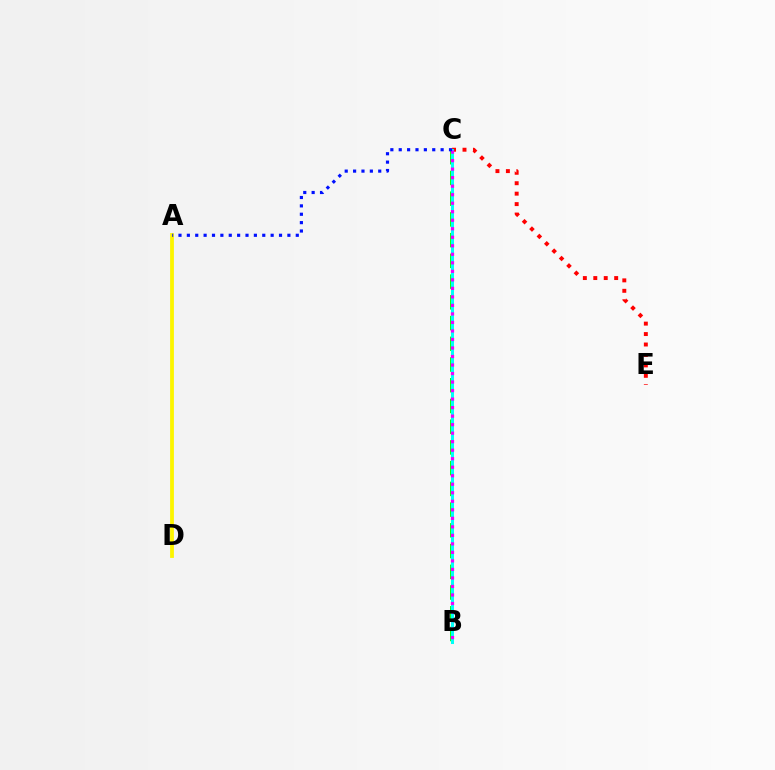{('A', 'D'): [{'color': '#fcf500', 'line_style': 'solid', 'thickness': 2.73}], ('B', 'C'): [{'color': '#08ff00', 'line_style': 'dashed', 'thickness': 2.82}, {'color': '#00fff6', 'line_style': 'solid', 'thickness': 2.18}, {'color': '#ee00ff', 'line_style': 'dotted', 'thickness': 2.31}], ('C', 'E'): [{'color': '#ff0000', 'line_style': 'dotted', 'thickness': 2.84}], ('A', 'C'): [{'color': '#0010ff', 'line_style': 'dotted', 'thickness': 2.28}]}